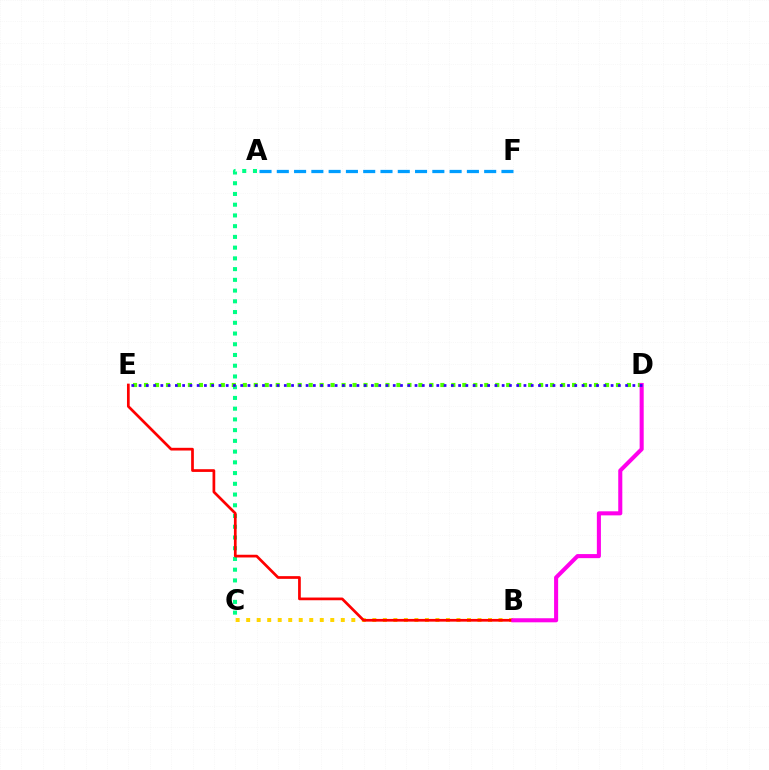{('A', 'C'): [{'color': '#00ff86', 'line_style': 'dotted', 'thickness': 2.92}], ('D', 'E'): [{'color': '#4fff00', 'line_style': 'dotted', 'thickness': 2.98}, {'color': '#3700ff', 'line_style': 'dotted', 'thickness': 1.97}], ('B', 'C'): [{'color': '#ffd500', 'line_style': 'dotted', 'thickness': 2.86}], ('A', 'F'): [{'color': '#009eff', 'line_style': 'dashed', 'thickness': 2.35}], ('B', 'E'): [{'color': '#ff0000', 'line_style': 'solid', 'thickness': 1.95}], ('B', 'D'): [{'color': '#ff00ed', 'line_style': 'solid', 'thickness': 2.93}]}